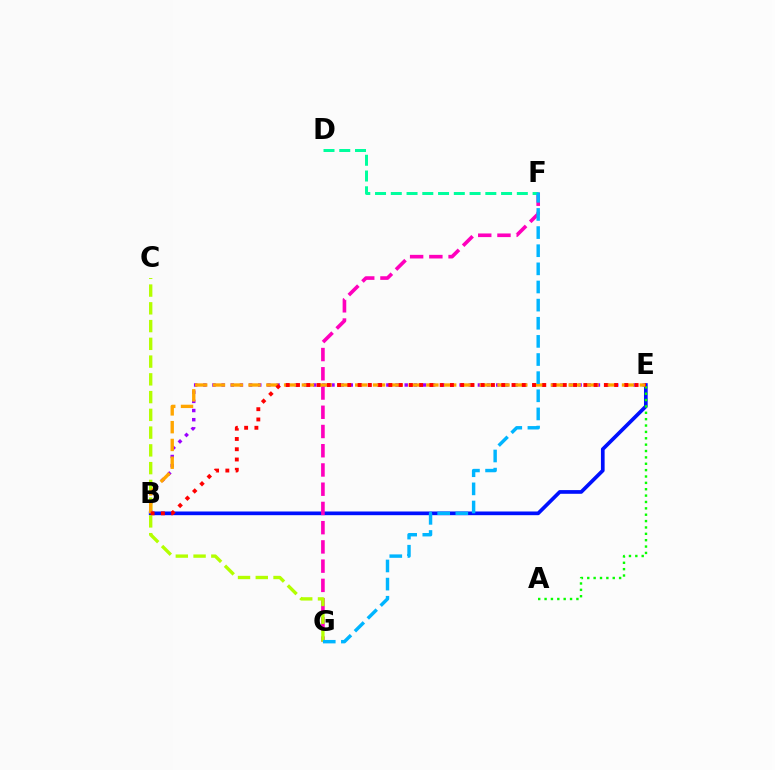{('B', 'E'): [{'color': '#0010ff', 'line_style': 'solid', 'thickness': 2.66}, {'color': '#9b00ff', 'line_style': 'dotted', 'thickness': 2.49}, {'color': '#ffa500', 'line_style': 'dashed', 'thickness': 2.42}, {'color': '#ff0000', 'line_style': 'dotted', 'thickness': 2.79}], ('F', 'G'): [{'color': '#ff00bd', 'line_style': 'dashed', 'thickness': 2.61}, {'color': '#00b5ff', 'line_style': 'dashed', 'thickness': 2.46}], ('D', 'F'): [{'color': '#00ff9d', 'line_style': 'dashed', 'thickness': 2.14}], ('C', 'G'): [{'color': '#b3ff00', 'line_style': 'dashed', 'thickness': 2.41}], ('A', 'E'): [{'color': '#08ff00', 'line_style': 'dotted', 'thickness': 1.73}]}